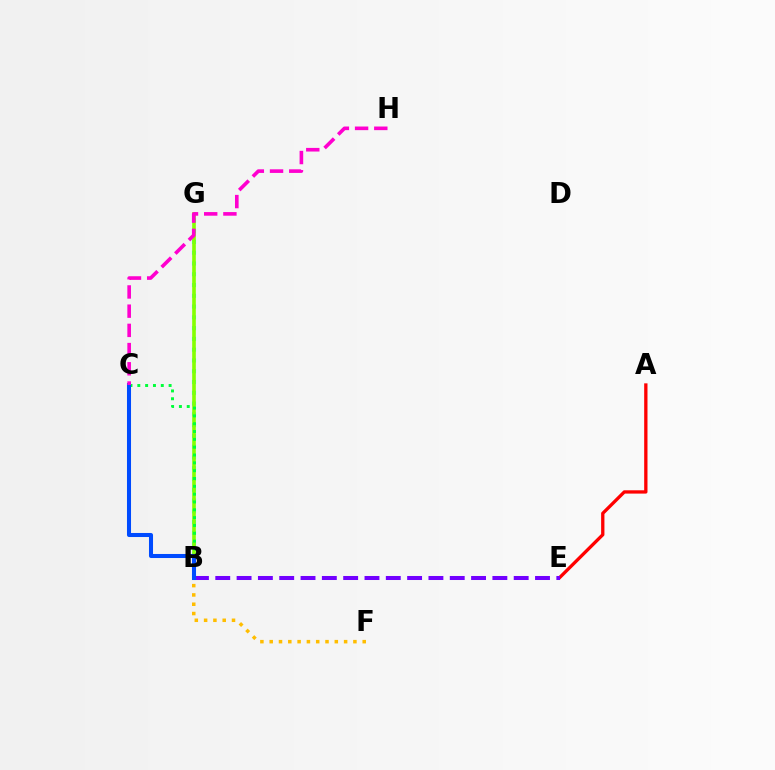{('B', 'G'): [{'color': '#00fff6', 'line_style': 'dotted', 'thickness': 2.93}, {'color': '#84ff00', 'line_style': 'solid', 'thickness': 2.61}], ('A', 'E'): [{'color': '#ff0000', 'line_style': 'solid', 'thickness': 2.38}], ('B', 'F'): [{'color': '#ffbd00', 'line_style': 'dotted', 'thickness': 2.53}], ('B', 'C'): [{'color': '#00ff39', 'line_style': 'dotted', 'thickness': 2.13}, {'color': '#004bff', 'line_style': 'solid', 'thickness': 2.92}], ('B', 'E'): [{'color': '#7200ff', 'line_style': 'dashed', 'thickness': 2.9}], ('C', 'H'): [{'color': '#ff00cf', 'line_style': 'dashed', 'thickness': 2.61}]}